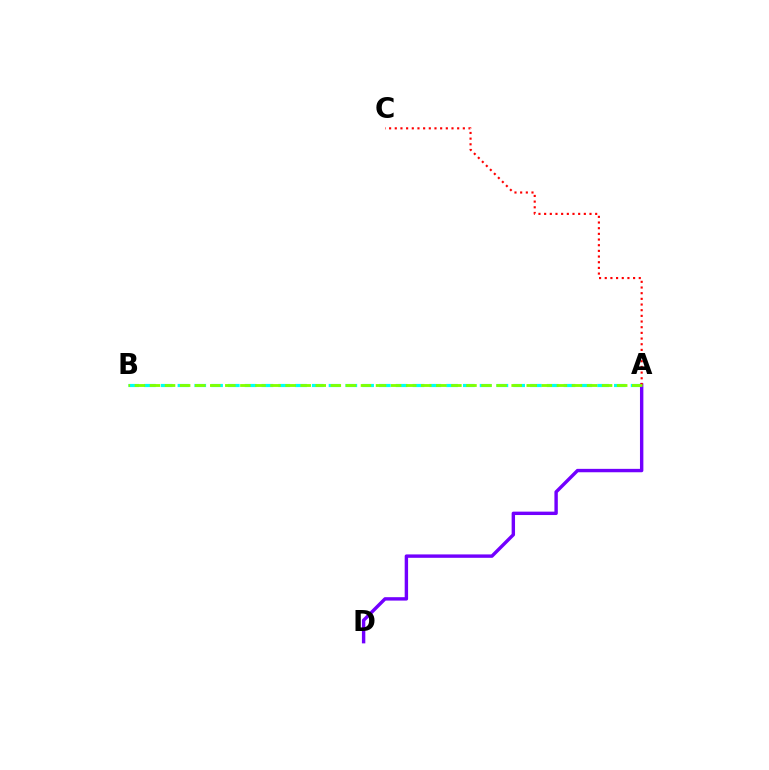{('A', 'B'): [{'color': '#00fff6', 'line_style': 'dashed', 'thickness': 2.28}, {'color': '#84ff00', 'line_style': 'dashed', 'thickness': 2.05}], ('A', 'D'): [{'color': '#7200ff', 'line_style': 'solid', 'thickness': 2.45}], ('A', 'C'): [{'color': '#ff0000', 'line_style': 'dotted', 'thickness': 1.54}]}